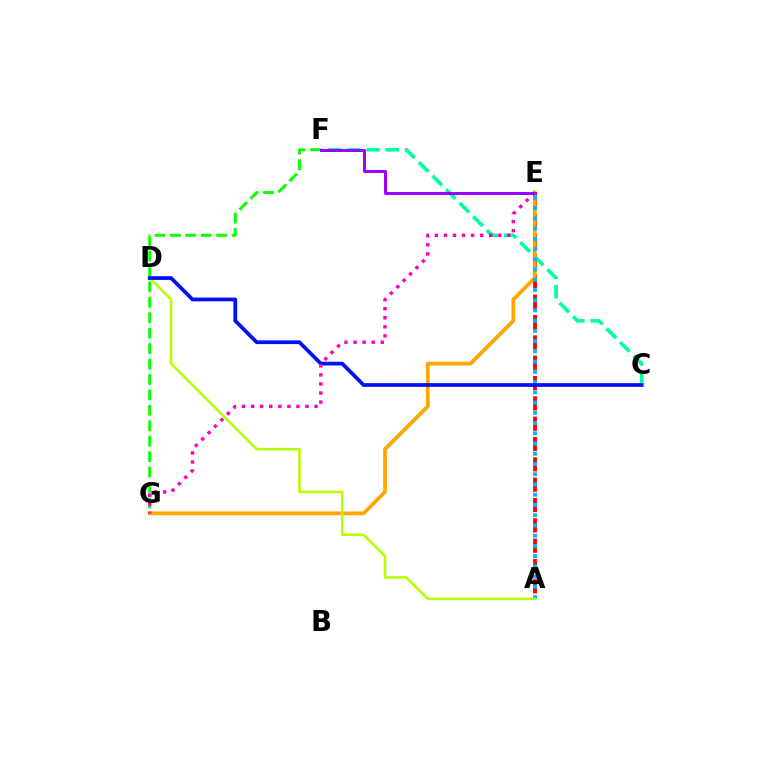{('A', 'E'): [{'color': '#ff0000', 'line_style': 'dashed', 'thickness': 2.76}, {'color': '#00b5ff', 'line_style': 'dotted', 'thickness': 2.78}], ('C', 'F'): [{'color': '#00ff9d', 'line_style': 'dashed', 'thickness': 2.61}], ('E', 'G'): [{'color': '#ffa500', 'line_style': 'solid', 'thickness': 2.68}, {'color': '#ff00bd', 'line_style': 'dotted', 'thickness': 2.46}], ('F', 'G'): [{'color': '#08ff00', 'line_style': 'dashed', 'thickness': 2.1}], ('A', 'D'): [{'color': '#b3ff00', 'line_style': 'solid', 'thickness': 1.84}], ('C', 'D'): [{'color': '#0010ff', 'line_style': 'solid', 'thickness': 2.69}], ('E', 'F'): [{'color': '#9b00ff', 'line_style': 'solid', 'thickness': 2.14}]}